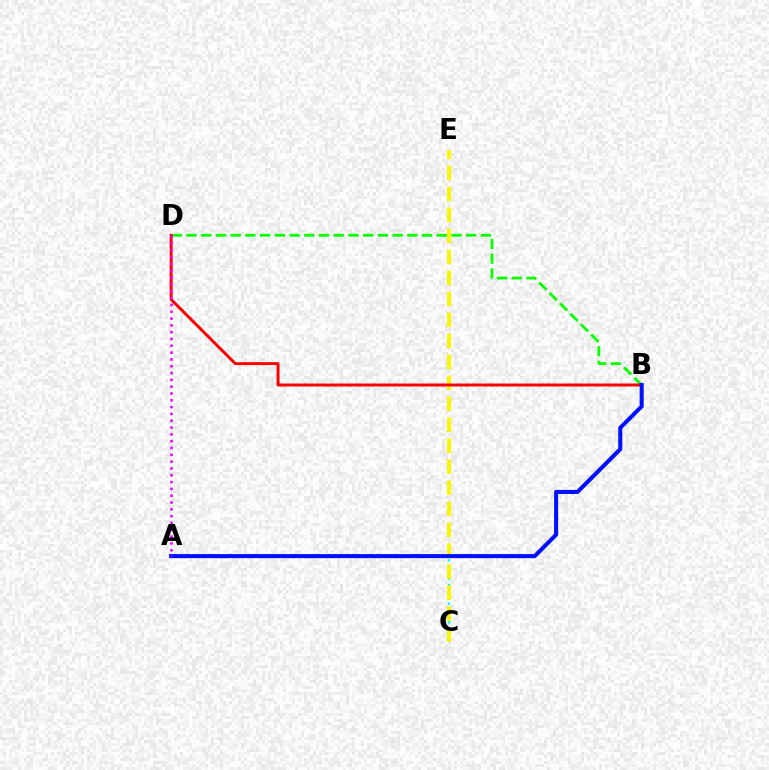{('A', 'C'): [{'color': '#00fff6', 'line_style': 'dotted', 'thickness': 1.68}], ('B', 'D'): [{'color': '#08ff00', 'line_style': 'dashed', 'thickness': 2.0}, {'color': '#ff0000', 'line_style': 'solid', 'thickness': 2.12}], ('C', 'E'): [{'color': '#fcf500', 'line_style': 'dashed', 'thickness': 2.85}], ('A', 'B'): [{'color': '#0010ff', 'line_style': 'solid', 'thickness': 2.92}], ('A', 'D'): [{'color': '#ee00ff', 'line_style': 'dotted', 'thickness': 1.85}]}